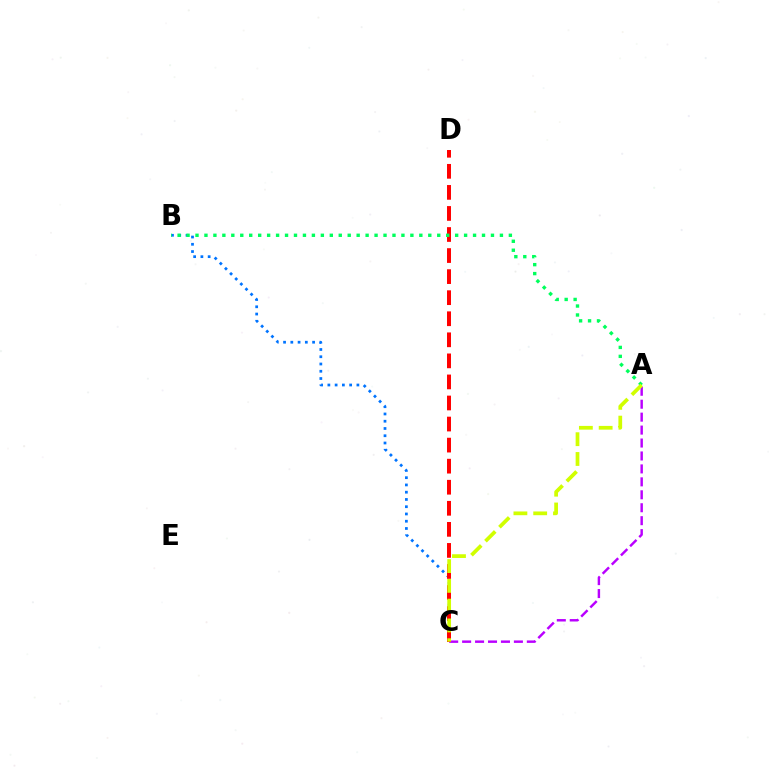{('A', 'C'): [{'color': '#b900ff', 'line_style': 'dashed', 'thickness': 1.76}, {'color': '#d1ff00', 'line_style': 'dashed', 'thickness': 2.69}], ('B', 'C'): [{'color': '#0074ff', 'line_style': 'dotted', 'thickness': 1.97}], ('C', 'D'): [{'color': '#ff0000', 'line_style': 'dashed', 'thickness': 2.86}], ('A', 'B'): [{'color': '#00ff5c', 'line_style': 'dotted', 'thickness': 2.43}]}